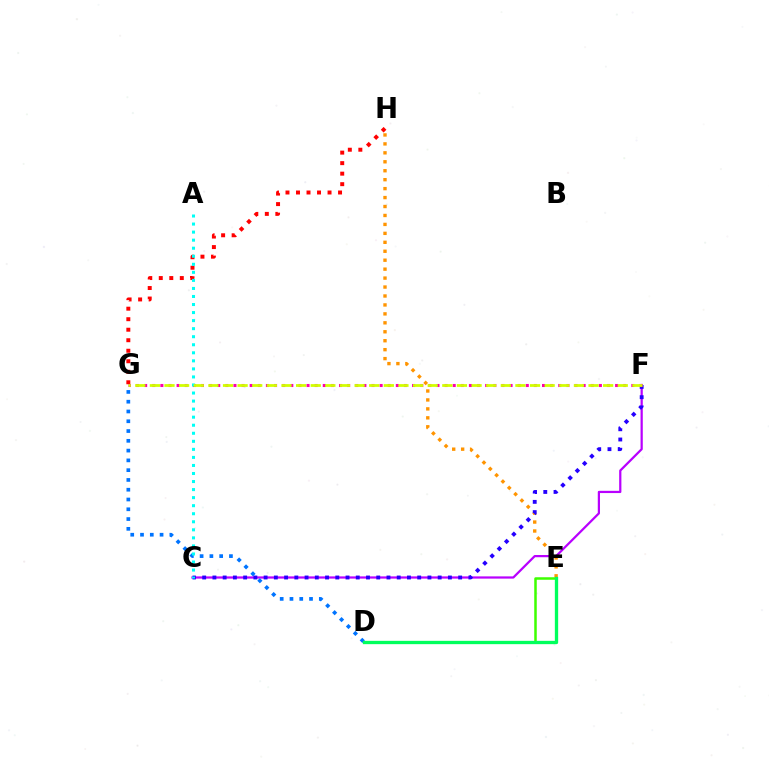{('D', 'E'): [{'color': '#3dff00', 'line_style': 'solid', 'thickness': 1.8}, {'color': '#00ff5c', 'line_style': 'solid', 'thickness': 2.39}], ('E', 'H'): [{'color': '#ff9400', 'line_style': 'dotted', 'thickness': 2.43}], ('C', 'F'): [{'color': '#b900ff', 'line_style': 'solid', 'thickness': 1.61}, {'color': '#2500ff', 'line_style': 'dotted', 'thickness': 2.78}], ('D', 'G'): [{'color': '#0074ff', 'line_style': 'dotted', 'thickness': 2.66}], ('G', 'H'): [{'color': '#ff0000', 'line_style': 'dotted', 'thickness': 2.86}], ('F', 'G'): [{'color': '#ff00ac', 'line_style': 'dotted', 'thickness': 2.21}, {'color': '#d1ff00', 'line_style': 'dashed', 'thickness': 1.99}], ('A', 'C'): [{'color': '#00fff6', 'line_style': 'dotted', 'thickness': 2.19}]}